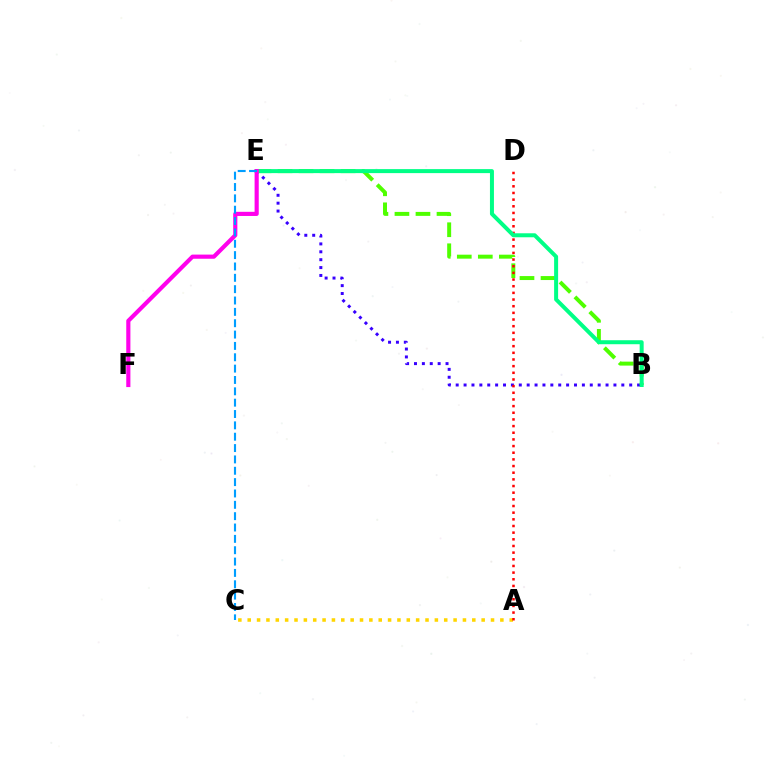{('A', 'C'): [{'color': '#ffd500', 'line_style': 'dotted', 'thickness': 2.54}], ('B', 'E'): [{'color': '#3700ff', 'line_style': 'dotted', 'thickness': 2.14}, {'color': '#4fff00', 'line_style': 'dashed', 'thickness': 2.86}, {'color': '#00ff86', 'line_style': 'solid', 'thickness': 2.88}], ('A', 'D'): [{'color': '#ff0000', 'line_style': 'dotted', 'thickness': 1.81}], ('E', 'F'): [{'color': '#ff00ed', 'line_style': 'solid', 'thickness': 2.99}], ('C', 'E'): [{'color': '#009eff', 'line_style': 'dashed', 'thickness': 1.54}]}